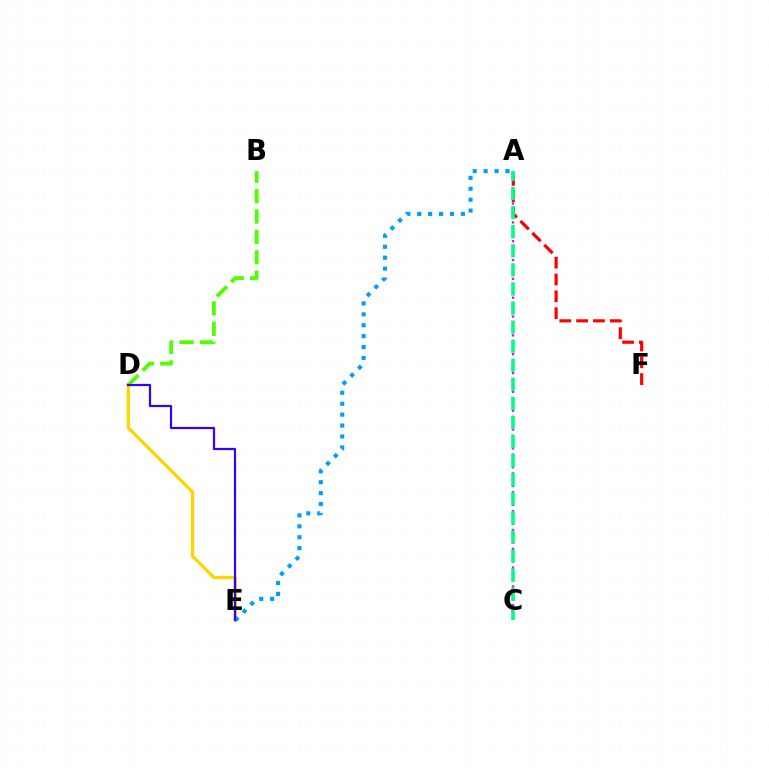{('D', 'E'): [{'color': '#ffd500', 'line_style': 'solid', 'thickness': 2.36}, {'color': '#3700ff', 'line_style': 'solid', 'thickness': 1.6}], ('B', 'D'): [{'color': '#4fff00', 'line_style': 'dashed', 'thickness': 2.77}], ('A', 'E'): [{'color': '#009eff', 'line_style': 'dotted', 'thickness': 2.97}], ('A', 'C'): [{'color': '#ff00ed', 'line_style': 'dotted', 'thickness': 1.71}, {'color': '#00ff86', 'line_style': 'dashed', 'thickness': 2.59}], ('A', 'F'): [{'color': '#ff0000', 'line_style': 'dashed', 'thickness': 2.29}]}